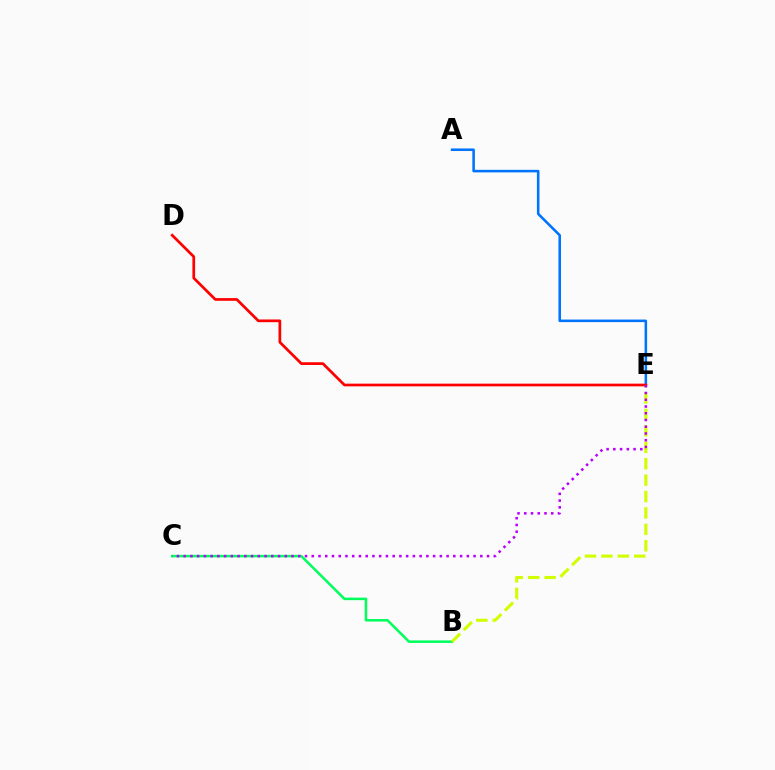{('A', 'E'): [{'color': '#0074ff', 'line_style': 'solid', 'thickness': 1.85}], ('B', 'C'): [{'color': '#00ff5c', 'line_style': 'solid', 'thickness': 1.82}], ('B', 'E'): [{'color': '#d1ff00', 'line_style': 'dashed', 'thickness': 2.23}], ('D', 'E'): [{'color': '#ff0000', 'line_style': 'solid', 'thickness': 1.96}], ('C', 'E'): [{'color': '#b900ff', 'line_style': 'dotted', 'thickness': 1.83}]}